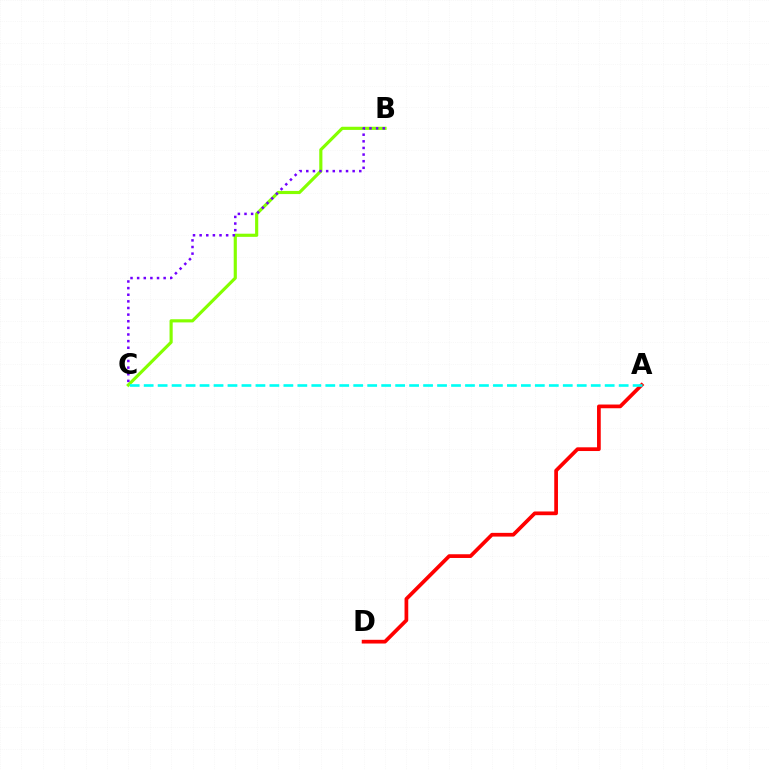{('B', 'C'): [{'color': '#84ff00', 'line_style': 'solid', 'thickness': 2.27}, {'color': '#7200ff', 'line_style': 'dotted', 'thickness': 1.8}], ('A', 'D'): [{'color': '#ff0000', 'line_style': 'solid', 'thickness': 2.68}], ('A', 'C'): [{'color': '#00fff6', 'line_style': 'dashed', 'thickness': 1.9}]}